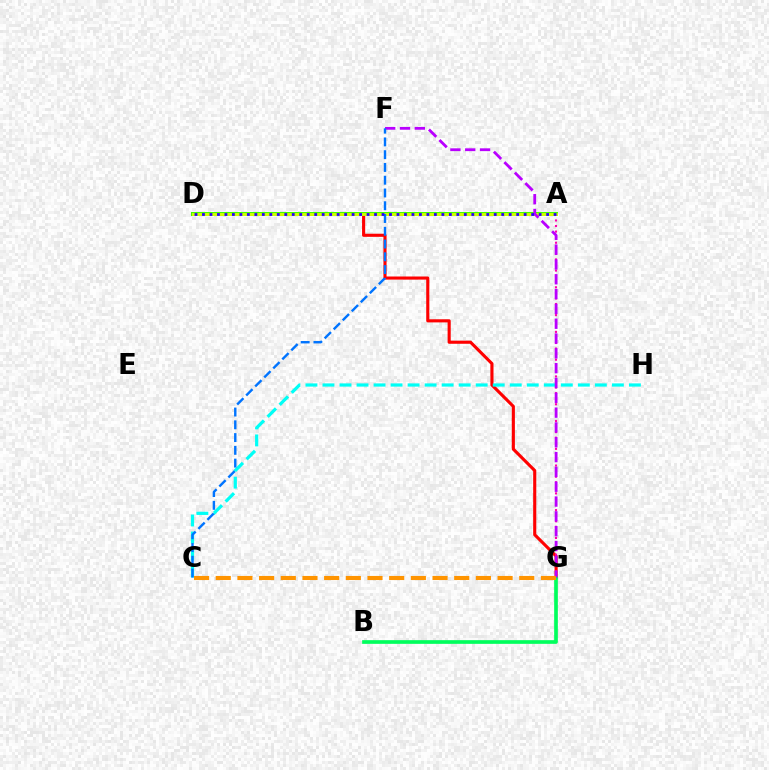{('D', 'G'): [{'color': '#ff0000', 'line_style': 'solid', 'thickness': 2.24}], ('A', 'D'): [{'color': '#3dff00', 'line_style': 'solid', 'thickness': 2.86}, {'color': '#d1ff00', 'line_style': 'solid', 'thickness': 2.12}, {'color': '#2500ff', 'line_style': 'dotted', 'thickness': 2.03}], ('A', 'G'): [{'color': '#ff00ac', 'line_style': 'dotted', 'thickness': 1.51}], ('C', 'H'): [{'color': '#00fff6', 'line_style': 'dashed', 'thickness': 2.31}], ('B', 'G'): [{'color': '#00ff5c', 'line_style': 'solid', 'thickness': 2.65}], ('F', 'G'): [{'color': '#b900ff', 'line_style': 'dashed', 'thickness': 2.01}], ('C', 'G'): [{'color': '#ff9400', 'line_style': 'dashed', 'thickness': 2.95}], ('C', 'F'): [{'color': '#0074ff', 'line_style': 'dashed', 'thickness': 1.73}]}